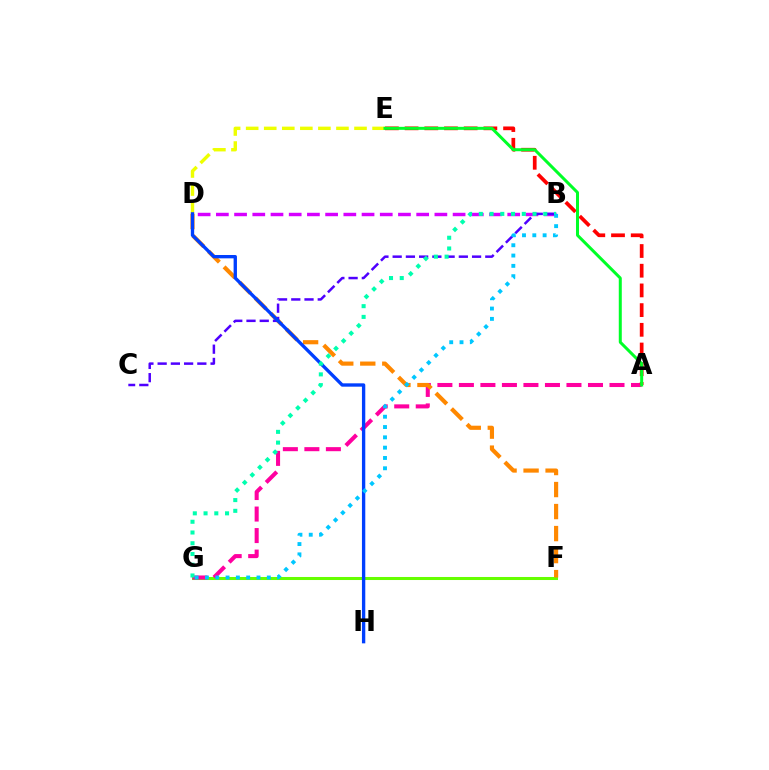{('F', 'G'): [{'color': '#66ff00', 'line_style': 'solid', 'thickness': 2.19}], ('A', 'G'): [{'color': '#ff00a0', 'line_style': 'dashed', 'thickness': 2.92}], ('D', 'F'): [{'color': '#ff8800', 'line_style': 'dashed', 'thickness': 2.99}], ('A', 'E'): [{'color': '#ff0000', 'line_style': 'dashed', 'thickness': 2.68}, {'color': '#00ff27', 'line_style': 'solid', 'thickness': 2.16}], ('B', 'D'): [{'color': '#d600ff', 'line_style': 'dashed', 'thickness': 2.47}], ('B', 'C'): [{'color': '#4f00ff', 'line_style': 'dashed', 'thickness': 1.8}], ('D', 'E'): [{'color': '#eeff00', 'line_style': 'dashed', 'thickness': 2.45}], ('D', 'H'): [{'color': '#003fff', 'line_style': 'solid', 'thickness': 2.41}], ('B', 'G'): [{'color': '#00ffaf', 'line_style': 'dotted', 'thickness': 2.92}, {'color': '#00c7ff', 'line_style': 'dotted', 'thickness': 2.8}]}